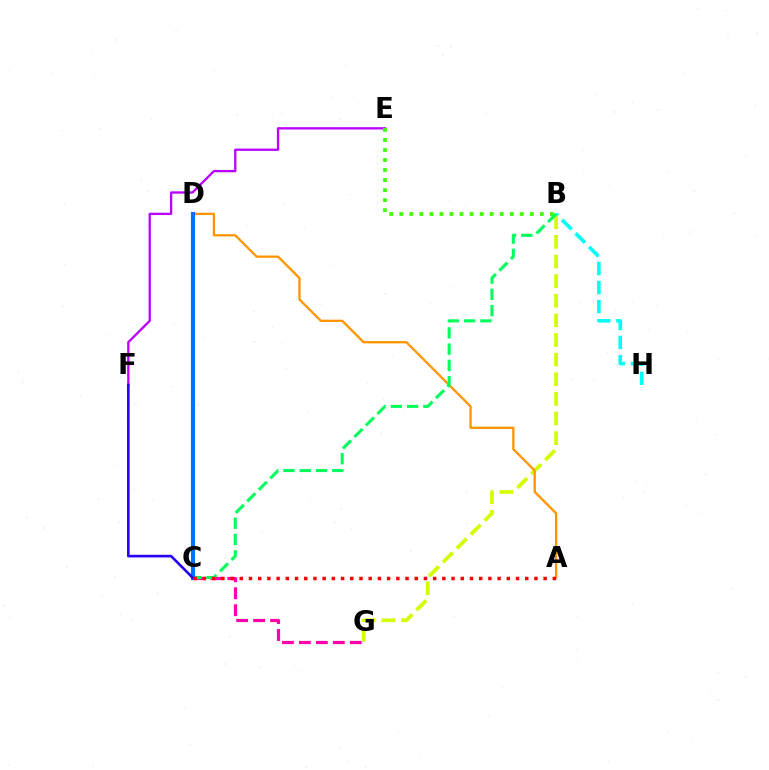{('B', 'H'): [{'color': '#00fff6', 'line_style': 'dashed', 'thickness': 2.59}], ('E', 'F'): [{'color': '#b900ff', 'line_style': 'solid', 'thickness': 1.66}], ('B', 'G'): [{'color': '#d1ff00', 'line_style': 'dashed', 'thickness': 2.67}], ('B', 'E'): [{'color': '#3dff00', 'line_style': 'dotted', 'thickness': 2.73}], ('A', 'D'): [{'color': '#ff9400', 'line_style': 'solid', 'thickness': 1.65}], ('C', 'G'): [{'color': '#ff00ac', 'line_style': 'dashed', 'thickness': 2.3}], ('B', 'C'): [{'color': '#00ff5c', 'line_style': 'dashed', 'thickness': 2.21}], ('C', 'D'): [{'color': '#0074ff', 'line_style': 'solid', 'thickness': 2.96}], ('C', 'F'): [{'color': '#2500ff', 'line_style': 'solid', 'thickness': 1.89}], ('A', 'C'): [{'color': '#ff0000', 'line_style': 'dotted', 'thickness': 2.5}]}